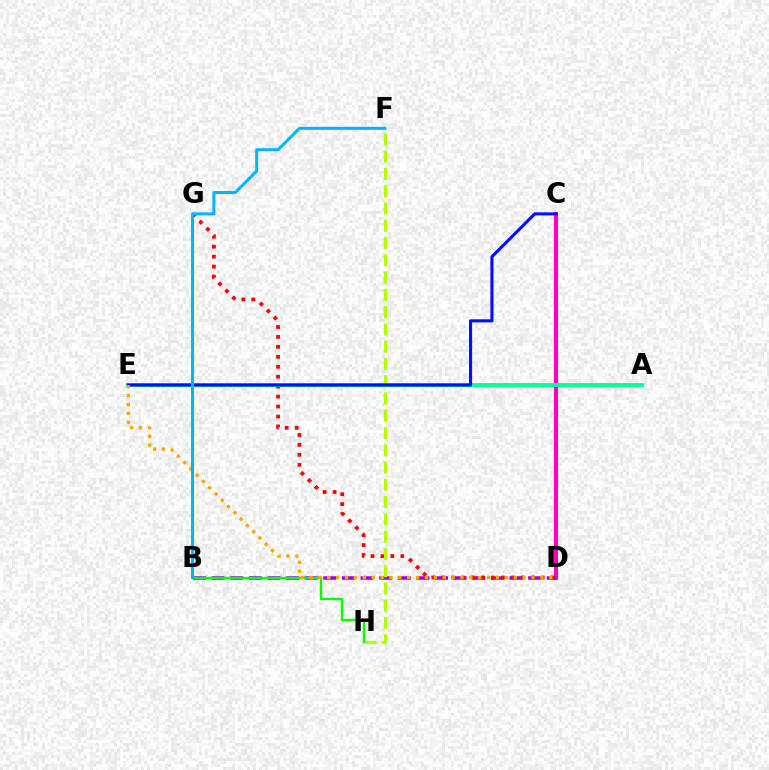{('C', 'D'): [{'color': '#ff00bd', 'line_style': 'solid', 'thickness': 2.95}], ('B', 'D'): [{'color': '#9b00ff', 'line_style': 'dashed', 'thickness': 2.53}], ('D', 'G'): [{'color': '#ff0000', 'line_style': 'dotted', 'thickness': 2.7}], ('F', 'H'): [{'color': '#b3ff00', 'line_style': 'dashed', 'thickness': 2.35}], ('B', 'H'): [{'color': '#08ff00', 'line_style': 'solid', 'thickness': 1.7}], ('A', 'E'): [{'color': '#00ff9d', 'line_style': 'solid', 'thickness': 2.79}], ('C', 'E'): [{'color': '#0010ff', 'line_style': 'solid', 'thickness': 2.22}], ('D', 'E'): [{'color': '#ffa500', 'line_style': 'dotted', 'thickness': 2.41}], ('B', 'F'): [{'color': '#00b5ff', 'line_style': 'solid', 'thickness': 2.16}]}